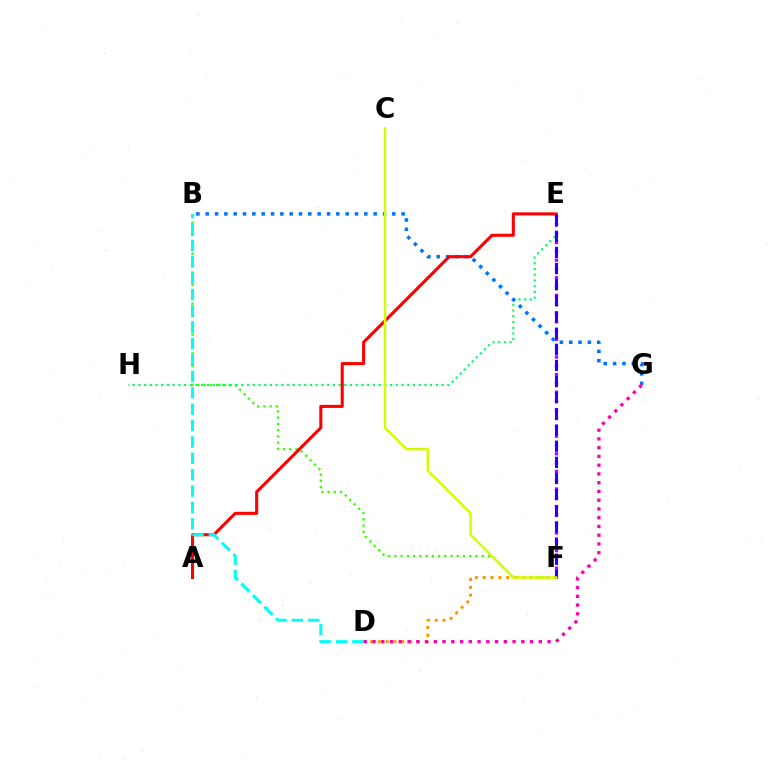{('B', 'F'): [{'color': '#3dff00', 'line_style': 'dotted', 'thickness': 1.69}], ('E', 'H'): [{'color': '#00ff5c', 'line_style': 'dotted', 'thickness': 1.55}], ('B', 'G'): [{'color': '#0074ff', 'line_style': 'dotted', 'thickness': 2.54}], ('E', 'F'): [{'color': '#b900ff', 'line_style': 'dotted', 'thickness': 2.39}, {'color': '#2500ff', 'line_style': 'dashed', 'thickness': 2.19}], ('D', 'F'): [{'color': '#ff9400', 'line_style': 'dotted', 'thickness': 2.13}], ('A', 'E'): [{'color': '#ff0000', 'line_style': 'solid', 'thickness': 2.22}], ('B', 'D'): [{'color': '#00fff6', 'line_style': 'dashed', 'thickness': 2.22}], ('C', 'F'): [{'color': '#d1ff00', 'line_style': 'solid', 'thickness': 1.76}], ('D', 'G'): [{'color': '#ff00ac', 'line_style': 'dotted', 'thickness': 2.38}]}